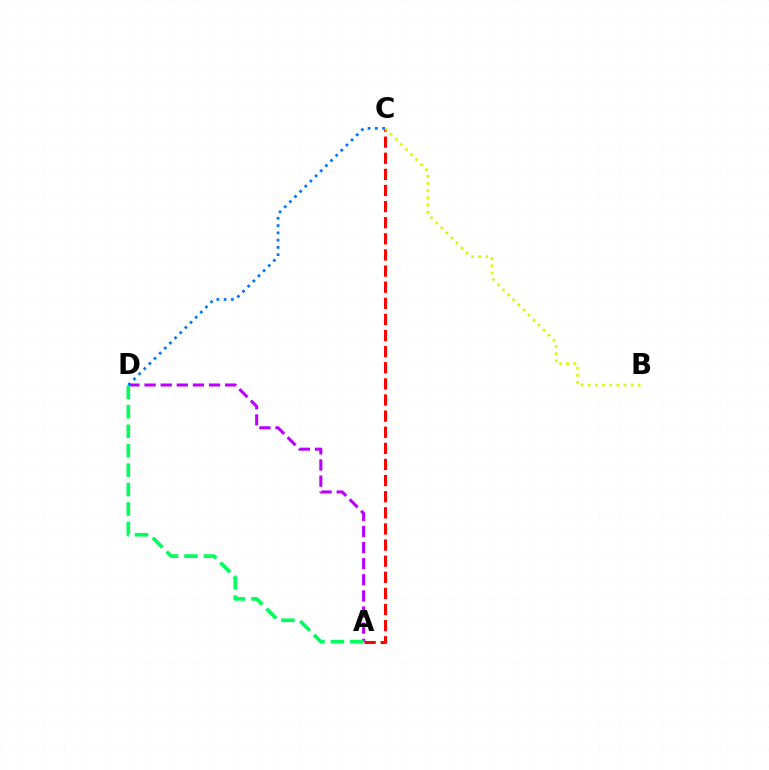{('A', 'D'): [{'color': '#b900ff', 'line_style': 'dashed', 'thickness': 2.19}, {'color': '#00ff5c', 'line_style': 'dashed', 'thickness': 2.64}], ('A', 'C'): [{'color': '#ff0000', 'line_style': 'dashed', 'thickness': 2.19}], ('B', 'C'): [{'color': '#d1ff00', 'line_style': 'dotted', 'thickness': 1.94}], ('C', 'D'): [{'color': '#0074ff', 'line_style': 'dotted', 'thickness': 1.97}]}